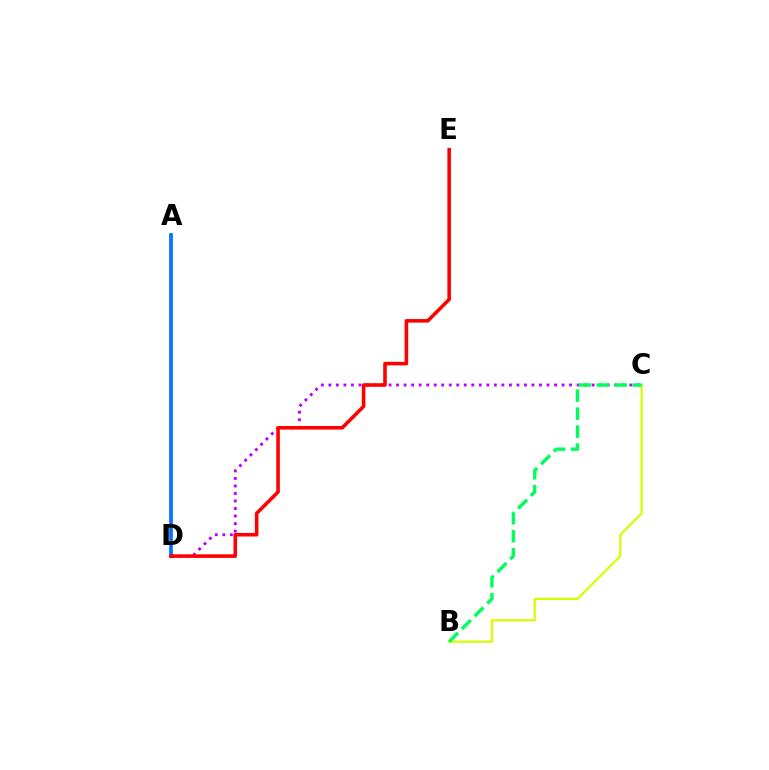{('B', 'C'): [{'color': '#d1ff00', 'line_style': 'solid', 'thickness': 1.6}, {'color': '#00ff5c', 'line_style': 'dashed', 'thickness': 2.44}], ('C', 'D'): [{'color': '#b900ff', 'line_style': 'dotted', 'thickness': 2.04}], ('A', 'D'): [{'color': '#0074ff', 'line_style': 'solid', 'thickness': 2.66}], ('D', 'E'): [{'color': '#ff0000', 'line_style': 'solid', 'thickness': 2.57}]}